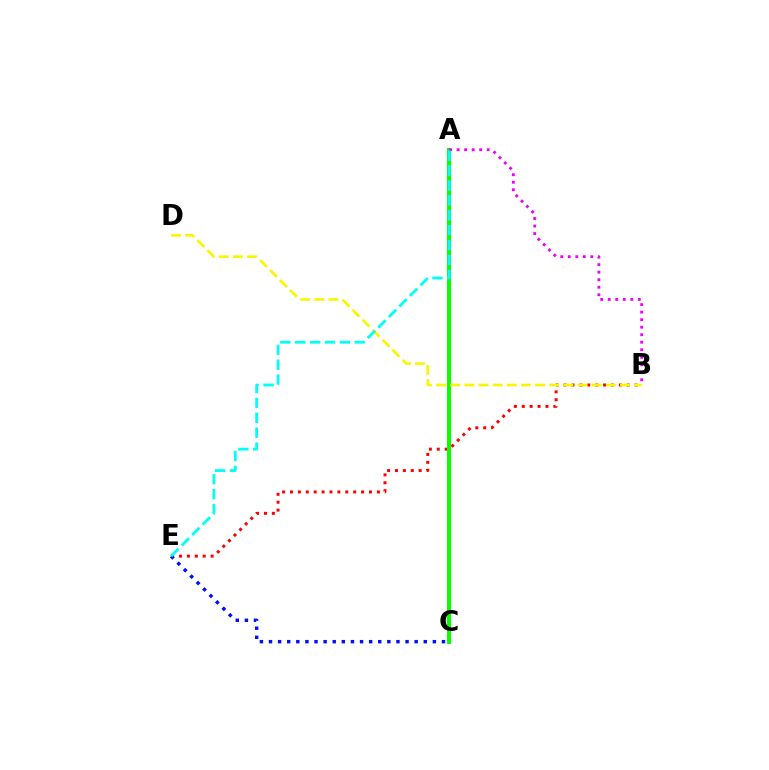{('B', 'E'): [{'color': '#ff0000', 'line_style': 'dotted', 'thickness': 2.15}], ('C', 'E'): [{'color': '#0010ff', 'line_style': 'dotted', 'thickness': 2.47}], ('A', 'C'): [{'color': '#08ff00', 'line_style': 'solid', 'thickness': 2.89}], ('A', 'B'): [{'color': '#ee00ff', 'line_style': 'dotted', 'thickness': 2.04}], ('B', 'D'): [{'color': '#fcf500', 'line_style': 'dashed', 'thickness': 1.92}], ('A', 'E'): [{'color': '#00fff6', 'line_style': 'dashed', 'thickness': 2.02}]}